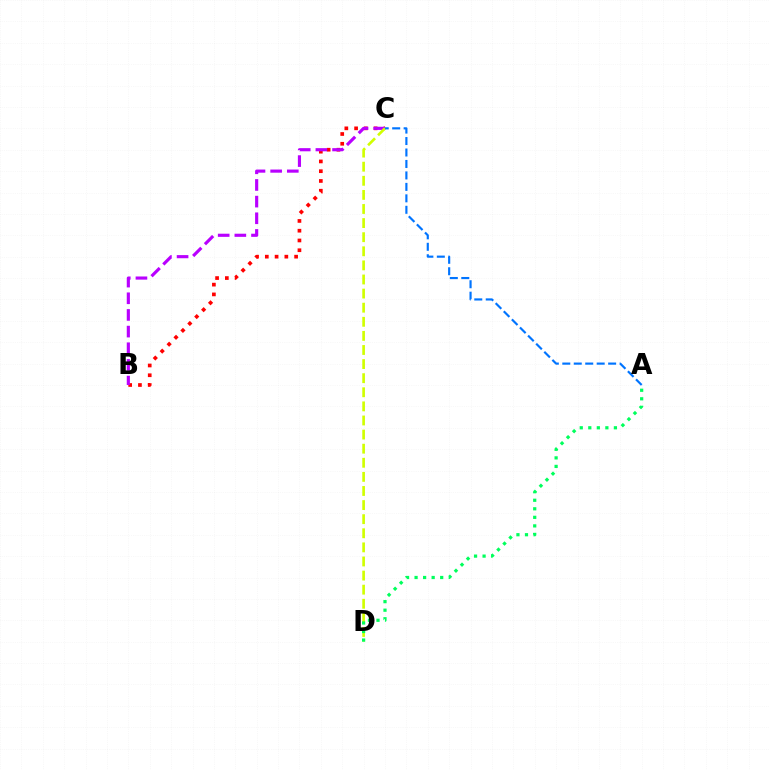{('B', 'C'): [{'color': '#ff0000', 'line_style': 'dotted', 'thickness': 2.65}, {'color': '#b900ff', 'line_style': 'dashed', 'thickness': 2.26}], ('C', 'D'): [{'color': '#d1ff00', 'line_style': 'dashed', 'thickness': 1.92}], ('A', 'C'): [{'color': '#0074ff', 'line_style': 'dashed', 'thickness': 1.56}], ('A', 'D'): [{'color': '#00ff5c', 'line_style': 'dotted', 'thickness': 2.32}]}